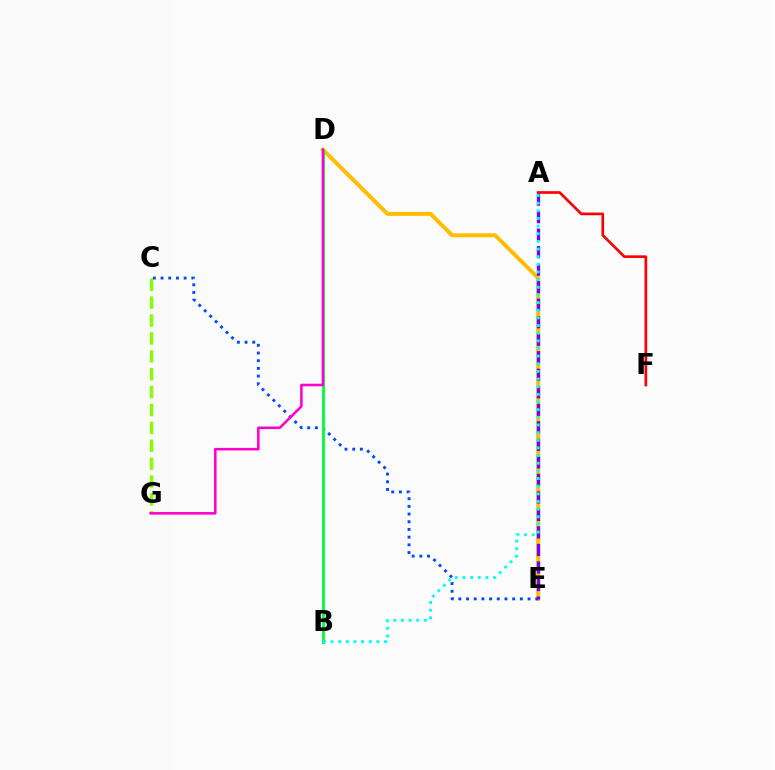{('C', 'G'): [{'color': '#84ff00', 'line_style': 'dashed', 'thickness': 2.43}], ('D', 'E'): [{'color': '#ffbd00', 'line_style': 'solid', 'thickness': 2.87}], ('C', 'E'): [{'color': '#004bff', 'line_style': 'dotted', 'thickness': 2.09}], ('A', 'F'): [{'color': '#ff0000', 'line_style': 'solid', 'thickness': 1.93}], ('A', 'E'): [{'color': '#7200ff', 'line_style': 'dashed', 'thickness': 2.38}], ('B', 'D'): [{'color': '#00ff39', 'line_style': 'solid', 'thickness': 2.06}], ('A', 'B'): [{'color': '#00fff6', 'line_style': 'dotted', 'thickness': 2.08}], ('D', 'G'): [{'color': '#ff00cf', 'line_style': 'solid', 'thickness': 1.84}]}